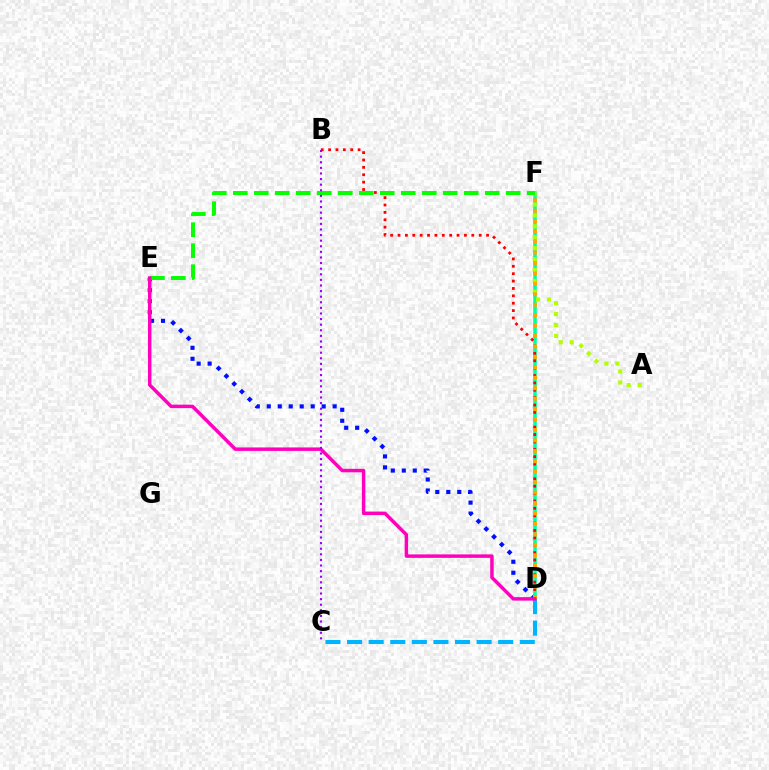{('D', 'F'): [{'color': '#00ff9d', 'line_style': 'solid', 'thickness': 2.53}, {'color': '#ffa500', 'line_style': 'dotted', 'thickness': 2.84}], ('B', 'D'): [{'color': '#ff0000', 'line_style': 'dotted', 'thickness': 2.0}], ('D', 'E'): [{'color': '#0010ff', 'line_style': 'dotted', 'thickness': 2.98}, {'color': '#ff00bd', 'line_style': 'solid', 'thickness': 2.5}], ('A', 'F'): [{'color': '#b3ff00', 'line_style': 'dotted', 'thickness': 2.97}], ('C', 'D'): [{'color': '#00b5ff', 'line_style': 'dashed', 'thickness': 2.93}], ('E', 'F'): [{'color': '#08ff00', 'line_style': 'dashed', 'thickness': 2.85}], ('B', 'C'): [{'color': '#9b00ff', 'line_style': 'dotted', 'thickness': 1.52}]}